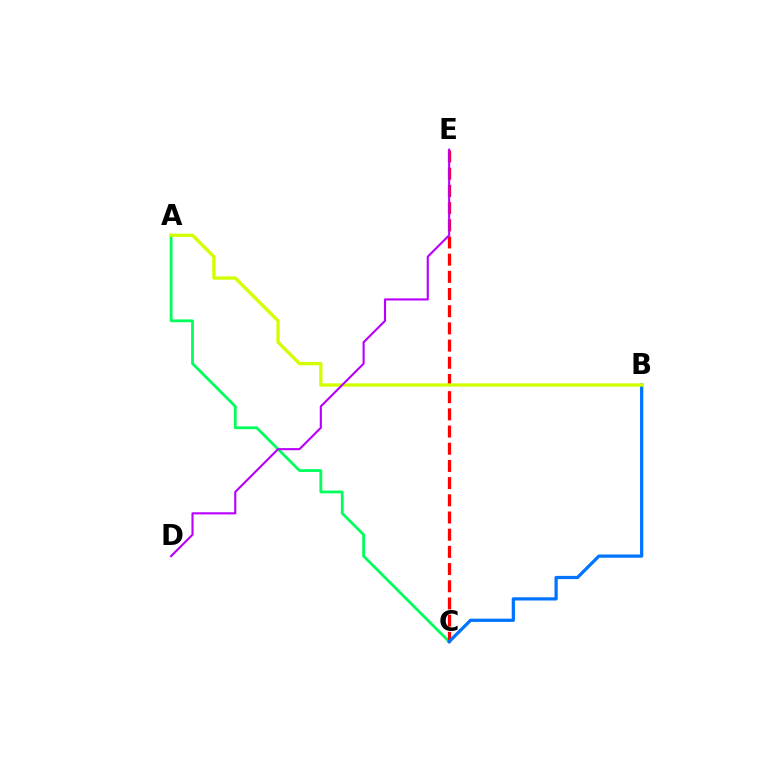{('A', 'C'): [{'color': '#00ff5c', 'line_style': 'solid', 'thickness': 2.0}], ('C', 'E'): [{'color': '#ff0000', 'line_style': 'dashed', 'thickness': 2.34}], ('B', 'C'): [{'color': '#0074ff', 'line_style': 'solid', 'thickness': 2.33}], ('A', 'B'): [{'color': '#d1ff00', 'line_style': 'solid', 'thickness': 2.38}], ('D', 'E'): [{'color': '#b900ff', 'line_style': 'solid', 'thickness': 1.53}]}